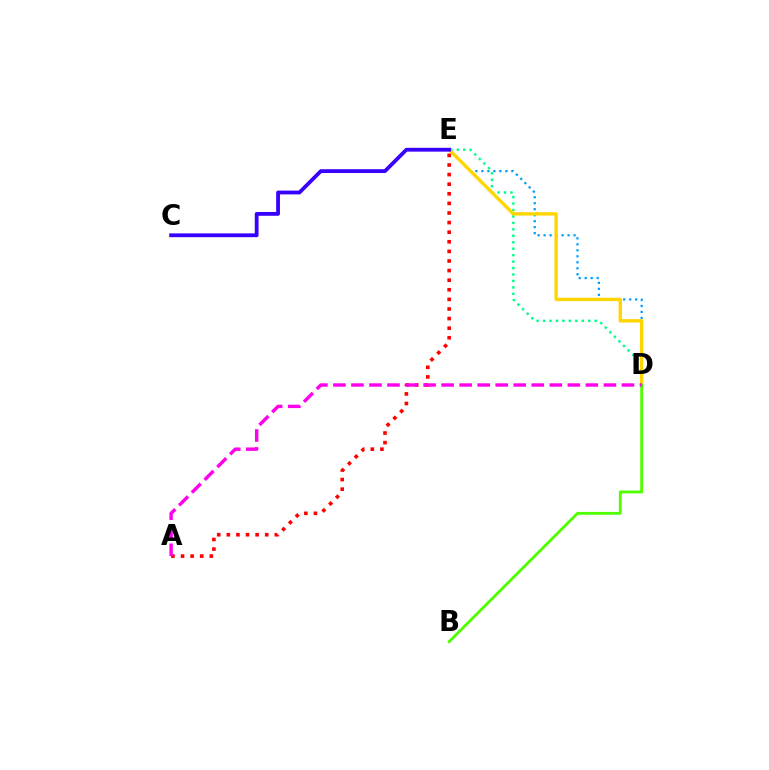{('D', 'E'): [{'color': '#009eff', 'line_style': 'dotted', 'thickness': 1.63}, {'color': '#00ff86', 'line_style': 'dotted', 'thickness': 1.75}, {'color': '#ffd500', 'line_style': 'solid', 'thickness': 2.43}], ('C', 'E'): [{'color': '#3700ff', 'line_style': 'solid', 'thickness': 2.74}], ('A', 'E'): [{'color': '#ff0000', 'line_style': 'dotted', 'thickness': 2.61}], ('B', 'D'): [{'color': '#4fff00', 'line_style': 'solid', 'thickness': 2.05}], ('A', 'D'): [{'color': '#ff00ed', 'line_style': 'dashed', 'thickness': 2.45}]}